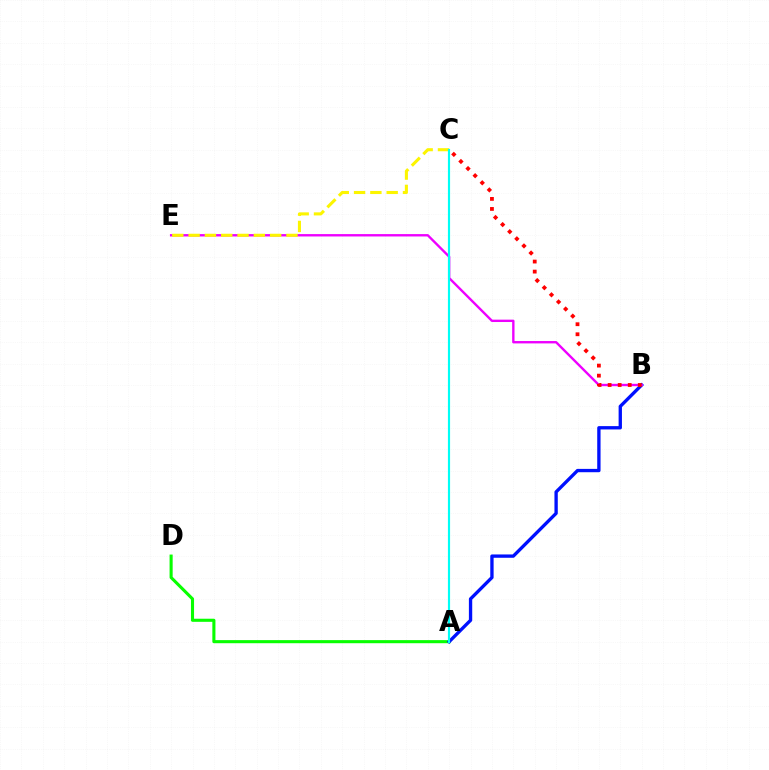{('A', 'D'): [{'color': '#08ff00', 'line_style': 'solid', 'thickness': 2.23}], ('A', 'B'): [{'color': '#0010ff', 'line_style': 'solid', 'thickness': 2.4}], ('B', 'E'): [{'color': '#ee00ff', 'line_style': 'solid', 'thickness': 1.71}], ('C', 'E'): [{'color': '#fcf500', 'line_style': 'dashed', 'thickness': 2.22}], ('A', 'C'): [{'color': '#00fff6', 'line_style': 'solid', 'thickness': 1.56}], ('B', 'C'): [{'color': '#ff0000', 'line_style': 'dotted', 'thickness': 2.73}]}